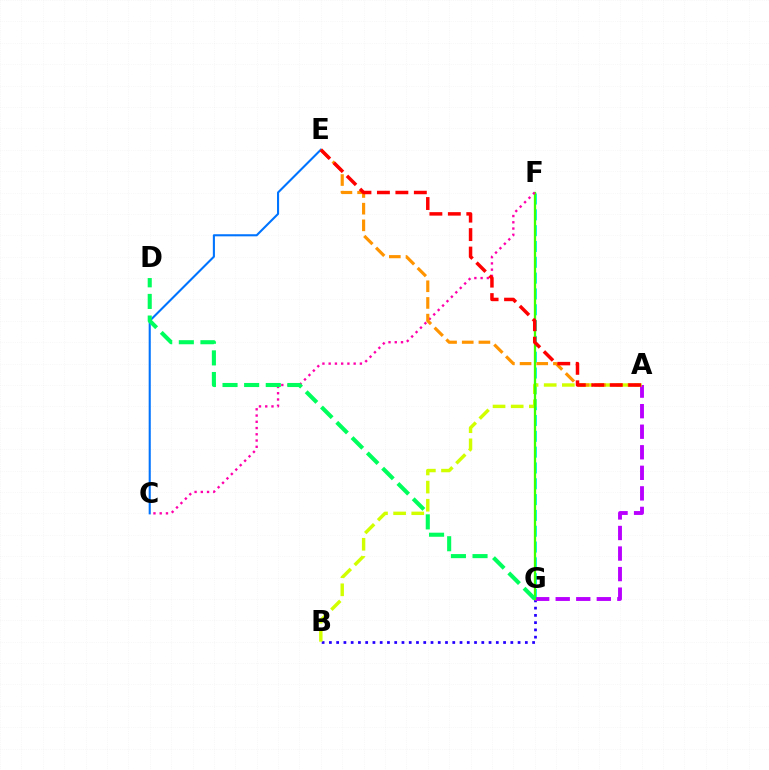{('B', 'G'): [{'color': '#2500ff', 'line_style': 'dotted', 'thickness': 1.97}], ('F', 'G'): [{'color': '#00fff6', 'line_style': 'dashed', 'thickness': 2.15}, {'color': '#3dff00', 'line_style': 'solid', 'thickness': 1.65}], ('A', 'G'): [{'color': '#b900ff', 'line_style': 'dashed', 'thickness': 2.79}], ('A', 'B'): [{'color': '#d1ff00', 'line_style': 'dashed', 'thickness': 2.46}], ('C', 'F'): [{'color': '#ff00ac', 'line_style': 'dotted', 'thickness': 1.7}], ('C', 'E'): [{'color': '#0074ff', 'line_style': 'solid', 'thickness': 1.51}], ('A', 'E'): [{'color': '#ff9400', 'line_style': 'dashed', 'thickness': 2.27}, {'color': '#ff0000', 'line_style': 'dashed', 'thickness': 2.51}], ('D', 'G'): [{'color': '#00ff5c', 'line_style': 'dashed', 'thickness': 2.94}]}